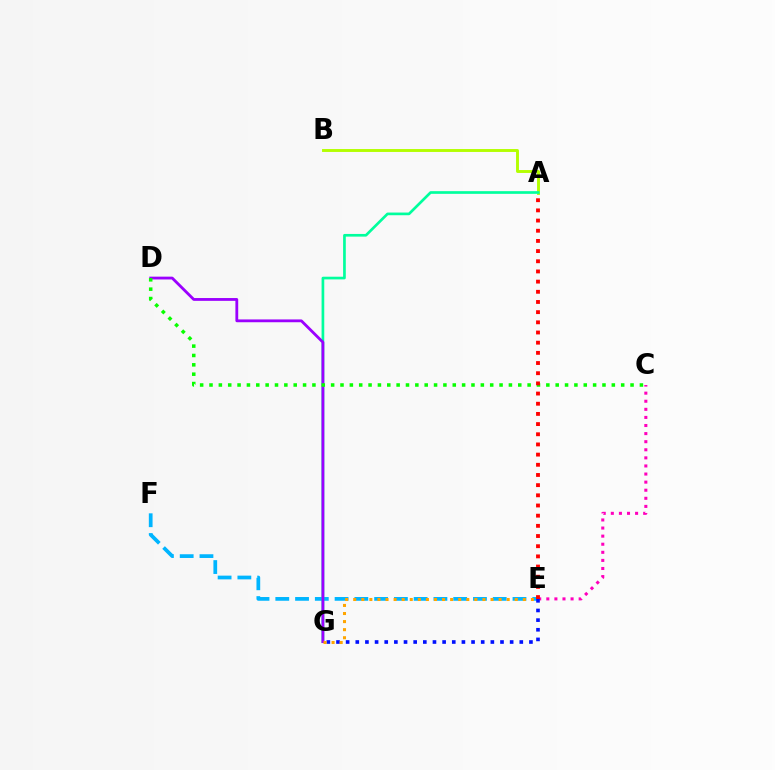{('A', 'B'): [{'color': '#b3ff00', 'line_style': 'solid', 'thickness': 2.09}], ('E', 'F'): [{'color': '#00b5ff', 'line_style': 'dashed', 'thickness': 2.69}], ('C', 'E'): [{'color': '#ff00bd', 'line_style': 'dotted', 'thickness': 2.2}], ('E', 'G'): [{'color': '#0010ff', 'line_style': 'dotted', 'thickness': 2.62}, {'color': '#ffa500', 'line_style': 'dotted', 'thickness': 2.19}], ('A', 'G'): [{'color': '#00ff9d', 'line_style': 'solid', 'thickness': 1.93}], ('D', 'G'): [{'color': '#9b00ff', 'line_style': 'solid', 'thickness': 2.02}], ('C', 'D'): [{'color': '#08ff00', 'line_style': 'dotted', 'thickness': 2.54}], ('A', 'E'): [{'color': '#ff0000', 'line_style': 'dotted', 'thickness': 2.76}]}